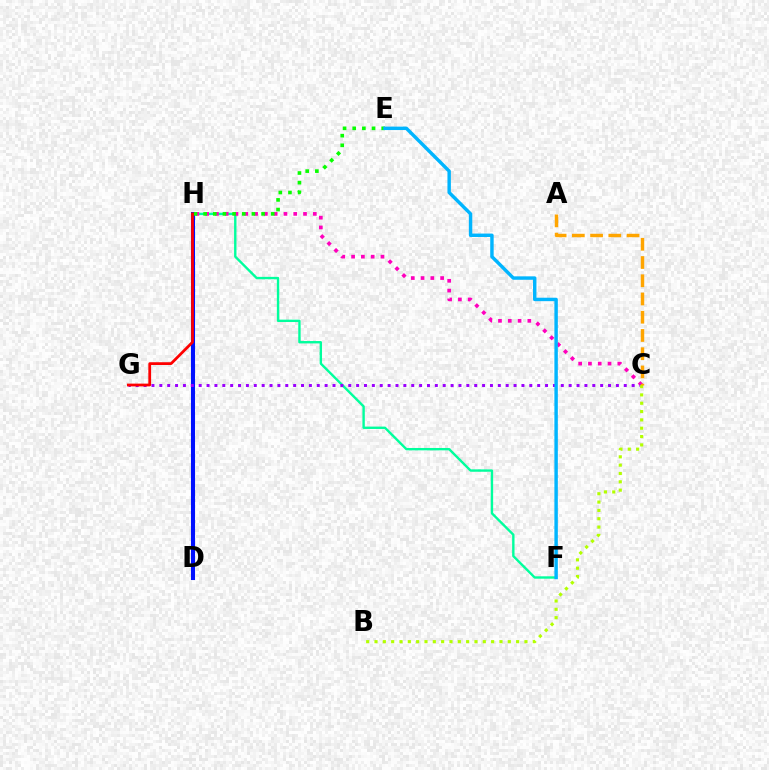{('F', 'H'): [{'color': '#00ff9d', 'line_style': 'solid', 'thickness': 1.72}], ('C', 'H'): [{'color': '#ff00bd', 'line_style': 'dotted', 'thickness': 2.66}], ('D', 'H'): [{'color': '#0010ff', 'line_style': 'solid', 'thickness': 2.94}], ('C', 'G'): [{'color': '#9b00ff', 'line_style': 'dotted', 'thickness': 2.14}], ('B', 'C'): [{'color': '#b3ff00', 'line_style': 'dotted', 'thickness': 2.26}], ('A', 'C'): [{'color': '#ffa500', 'line_style': 'dashed', 'thickness': 2.48}], ('E', 'H'): [{'color': '#08ff00', 'line_style': 'dotted', 'thickness': 2.62}], ('G', 'H'): [{'color': '#ff0000', 'line_style': 'solid', 'thickness': 1.99}], ('E', 'F'): [{'color': '#00b5ff', 'line_style': 'solid', 'thickness': 2.47}]}